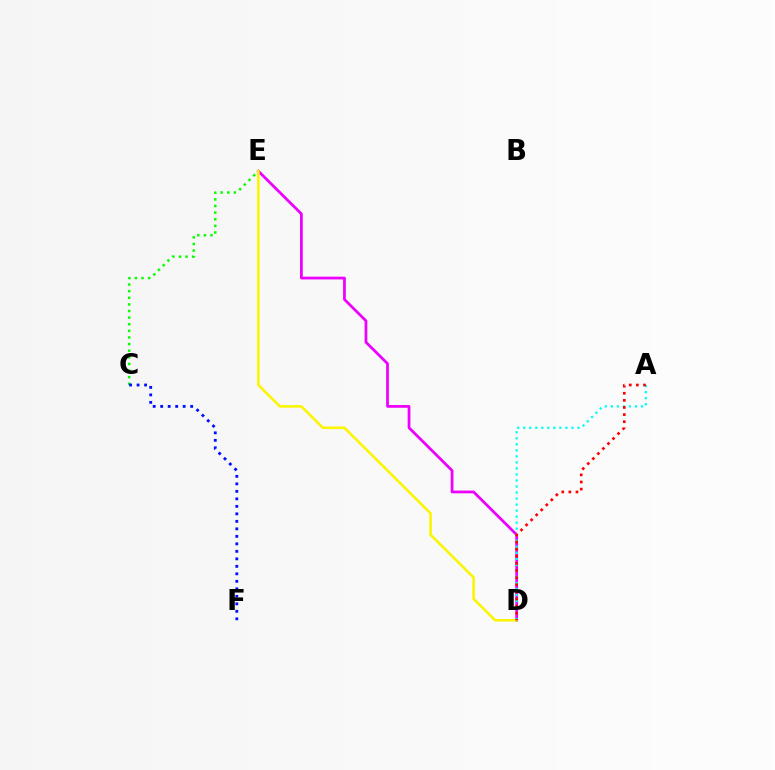{('D', 'E'): [{'color': '#ee00ff', 'line_style': 'solid', 'thickness': 1.99}, {'color': '#fcf500', 'line_style': 'solid', 'thickness': 1.86}], ('C', 'E'): [{'color': '#08ff00', 'line_style': 'dotted', 'thickness': 1.8}], ('A', 'D'): [{'color': '#00fff6', 'line_style': 'dotted', 'thickness': 1.64}, {'color': '#ff0000', 'line_style': 'dotted', 'thickness': 1.93}], ('C', 'F'): [{'color': '#0010ff', 'line_style': 'dotted', 'thickness': 2.04}]}